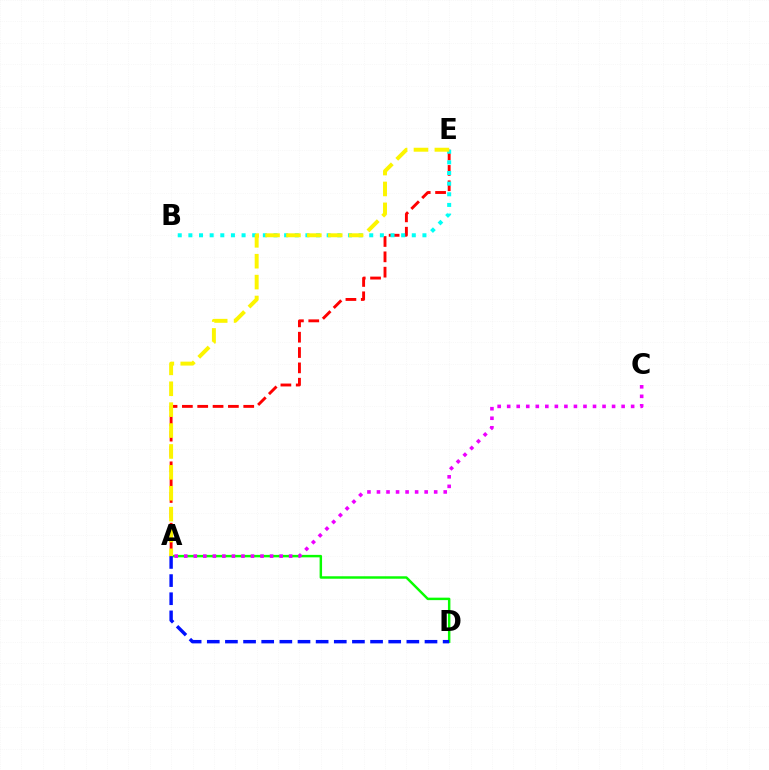{('A', 'D'): [{'color': '#08ff00', 'line_style': 'solid', 'thickness': 1.77}, {'color': '#0010ff', 'line_style': 'dashed', 'thickness': 2.46}], ('A', 'E'): [{'color': '#ff0000', 'line_style': 'dashed', 'thickness': 2.08}, {'color': '#fcf500', 'line_style': 'dashed', 'thickness': 2.84}], ('B', 'E'): [{'color': '#00fff6', 'line_style': 'dotted', 'thickness': 2.89}], ('A', 'C'): [{'color': '#ee00ff', 'line_style': 'dotted', 'thickness': 2.59}]}